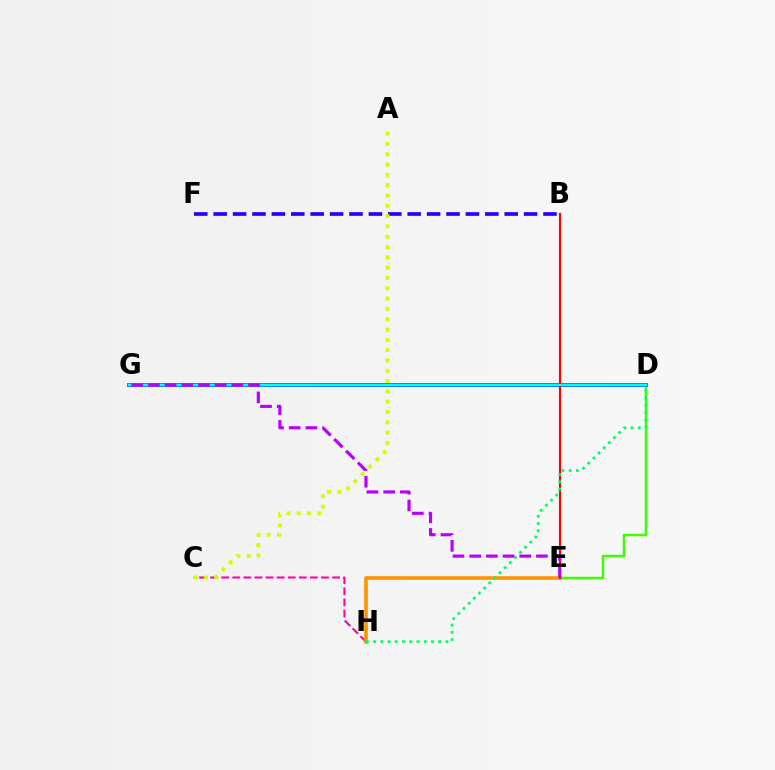{('D', 'E'): [{'color': '#3dff00', 'line_style': 'solid', 'thickness': 1.8}], ('B', 'F'): [{'color': '#2500ff', 'line_style': 'dashed', 'thickness': 2.64}], ('C', 'H'): [{'color': '#ff00ac', 'line_style': 'dashed', 'thickness': 1.51}], ('E', 'H'): [{'color': '#ff9400', 'line_style': 'solid', 'thickness': 2.59}], ('D', 'G'): [{'color': '#0074ff', 'line_style': 'solid', 'thickness': 2.8}, {'color': '#00fff6', 'line_style': 'solid', 'thickness': 1.63}], ('B', 'E'): [{'color': '#ff0000', 'line_style': 'solid', 'thickness': 1.53}], ('D', 'H'): [{'color': '#00ff5c', 'line_style': 'dotted', 'thickness': 1.97}], ('E', 'G'): [{'color': '#b900ff', 'line_style': 'dashed', 'thickness': 2.27}], ('A', 'C'): [{'color': '#d1ff00', 'line_style': 'dotted', 'thickness': 2.8}]}